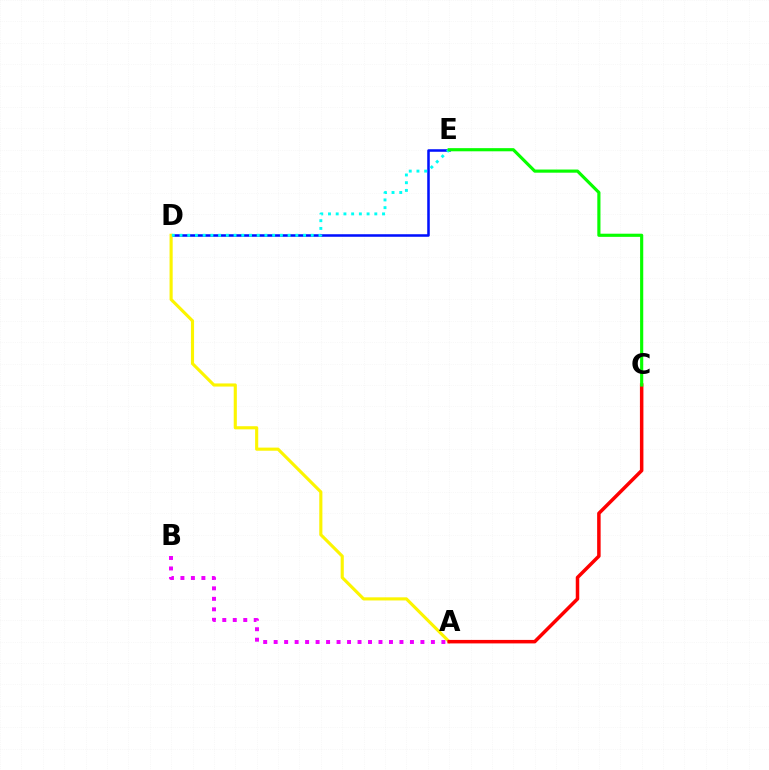{('D', 'E'): [{'color': '#0010ff', 'line_style': 'solid', 'thickness': 1.83}, {'color': '#00fff6', 'line_style': 'dotted', 'thickness': 2.1}], ('A', 'D'): [{'color': '#fcf500', 'line_style': 'solid', 'thickness': 2.25}], ('A', 'C'): [{'color': '#ff0000', 'line_style': 'solid', 'thickness': 2.52}], ('A', 'B'): [{'color': '#ee00ff', 'line_style': 'dotted', 'thickness': 2.85}], ('C', 'E'): [{'color': '#08ff00', 'line_style': 'solid', 'thickness': 2.27}]}